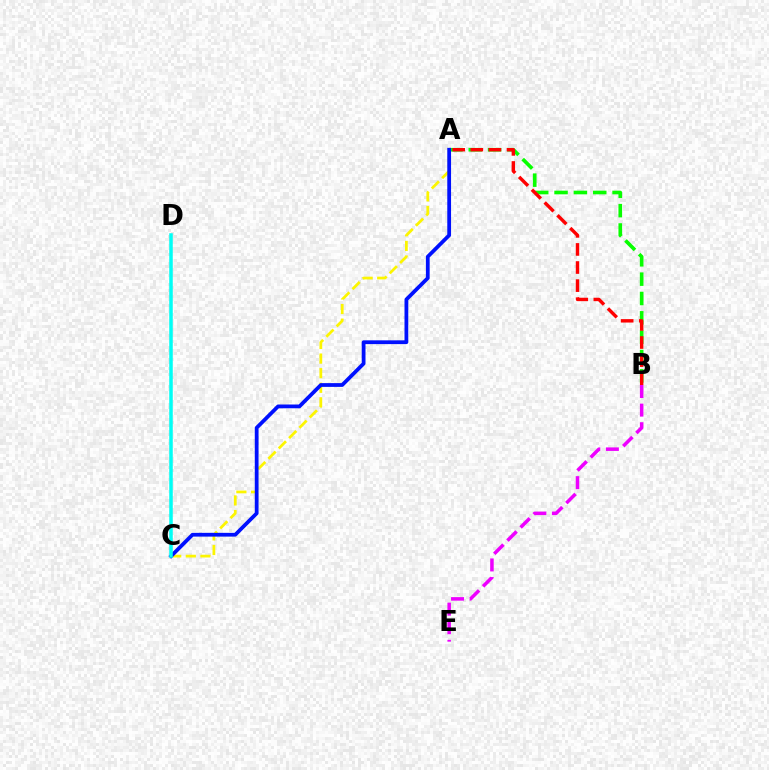{('A', 'C'): [{'color': '#fcf500', 'line_style': 'dashed', 'thickness': 1.98}, {'color': '#0010ff', 'line_style': 'solid', 'thickness': 2.71}], ('B', 'E'): [{'color': '#ee00ff', 'line_style': 'dashed', 'thickness': 2.53}], ('A', 'B'): [{'color': '#08ff00', 'line_style': 'dashed', 'thickness': 2.63}, {'color': '#ff0000', 'line_style': 'dashed', 'thickness': 2.46}], ('C', 'D'): [{'color': '#00fff6', 'line_style': 'solid', 'thickness': 2.53}]}